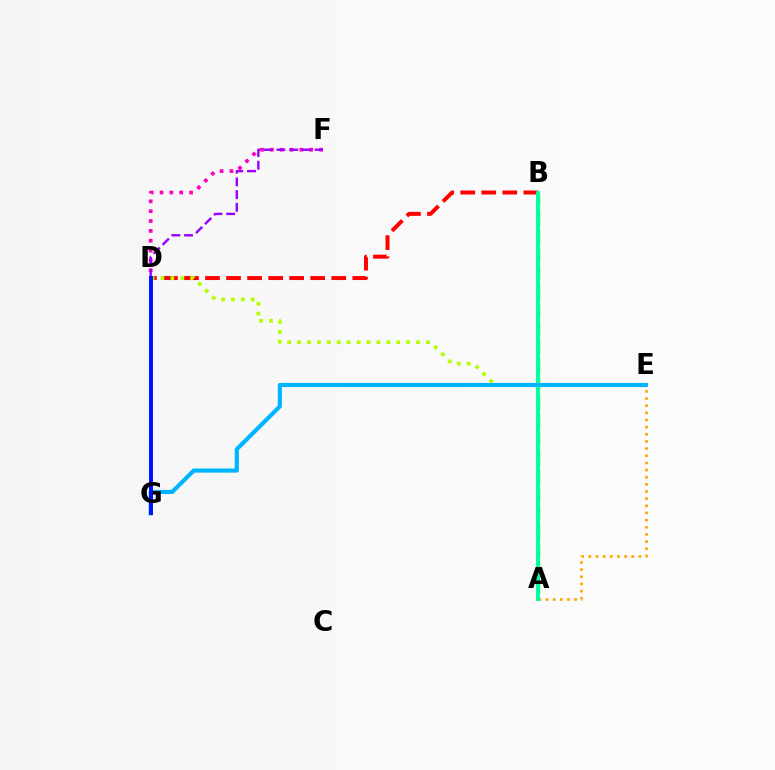{('B', 'D'): [{'color': '#ff0000', 'line_style': 'dashed', 'thickness': 2.86}], ('D', 'E'): [{'color': '#b3ff00', 'line_style': 'dotted', 'thickness': 2.69}], ('D', 'F'): [{'color': '#ff00bd', 'line_style': 'dotted', 'thickness': 2.67}, {'color': '#9b00ff', 'line_style': 'dashed', 'thickness': 1.73}], ('A', 'B'): [{'color': '#08ff00', 'line_style': 'dashed', 'thickness': 2.51}, {'color': '#00ff9d', 'line_style': 'solid', 'thickness': 2.83}], ('A', 'E'): [{'color': '#ffa500', 'line_style': 'dotted', 'thickness': 1.94}], ('E', 'G'): [{'color': '#00b5ff', 'line_style': 'solid', 'thickness': 2.98}], ('D', 'G'): [{'color': '#0010ff', 'line_style': 'solid', 'thickness': 2.82}]}